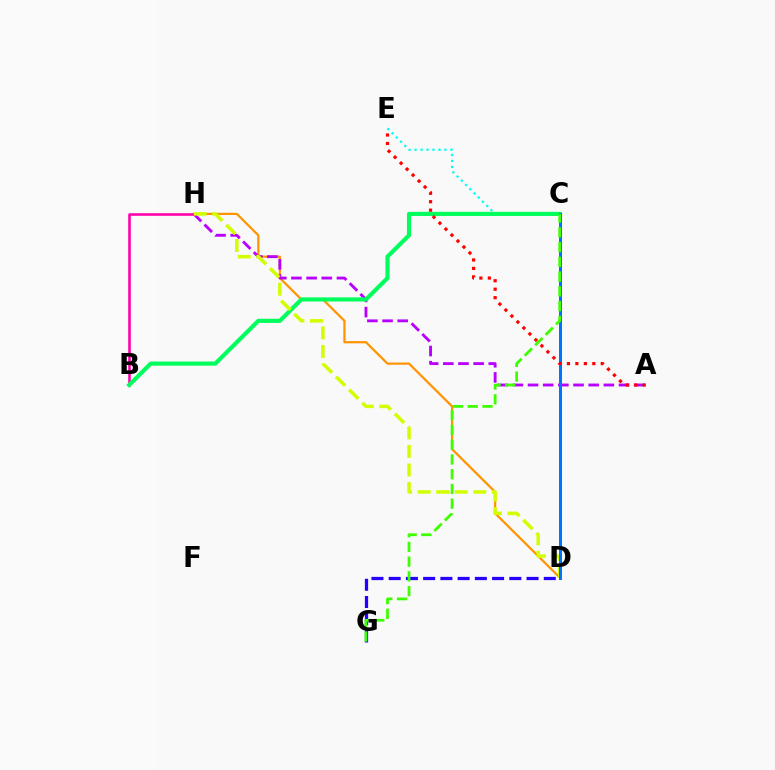{('D', 'H'): [{'color': '#ff9400', 'line_style': 'solid', 'thickness': 1.6}, {'color': '#d1ff00', 'line_style': 'dashed', 'thickness': 2.52}], ('C', 'E'): [{'color': '#00fff6', 'line_style': 'dotted', 'thickness': 1.62}], ('A', 'H'): [{'color': '#b900ff', 'line_style': 'dashed', 'thickness': 2.06}], ('B', 'H'): [{'color': '#ff00ac', 'line_style': 'solid', 'thickness': 1.86}], ('B', 'C'): [{'color': '#00ff5c', 'line_style': 'solid', 'thickness': 2.98}], ('D', 'G'): [{'color': '#2500ff', 'line_style': 'dashed', 'thickness': 2.34}], ('C', 'D'): [{'color': '#0074ff', 'line_style': 'solid', 'thickness': 2.15}], ('C', 'G'): [{'color': '#3dff00', 'line_style': 'dashed', 'thickness': 2.0}], ('A', 'E'): [{'color': '#ff0000', 'line_style': 'dotted', 'thickness': 2.3}]}